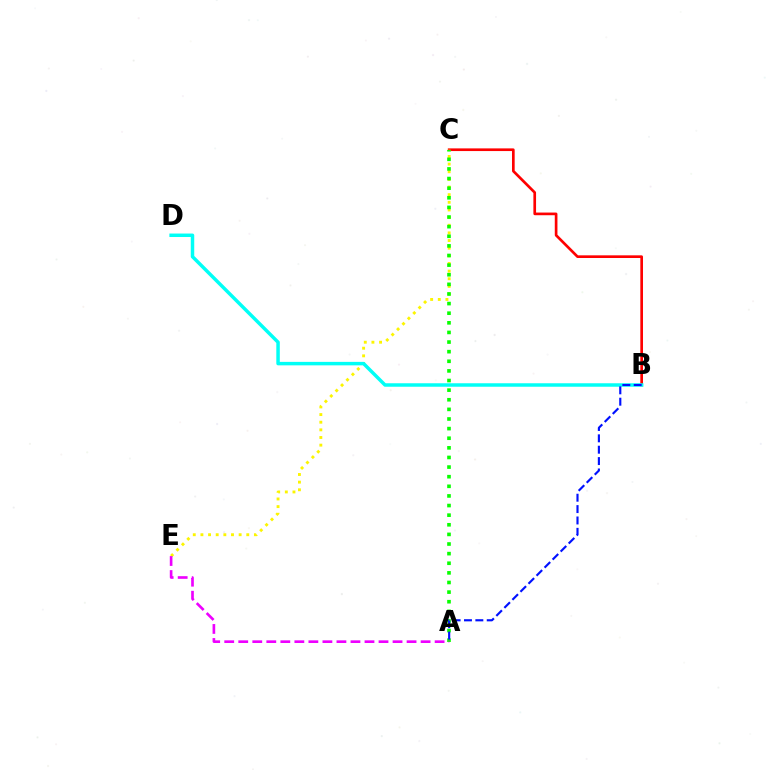{('B', 'C'): [{'color': '#ff0000', 'line_style': 'solid', 'thickness': 1.92}], ('C', 'E'): [{'color': '#fcf500', 'line_style': 'dotted', 'thickness': 2.08}], ('A', 'C'): [{'color': '#08ff00', 'line_style': 'dotted', 'thickness': 2.61}], ('B', 'D'): [{'color': '#00fff6', 'line_style': 'solid', 'thickness': 2.5}], ('A', 'E'): [{'color': '#ee00ff', 'line_style': 'dashed', 'thickness': 1.91}], ('A', 'B'): [{'color': '#0010ff', 'line_style': 'dashed', 'thickness': 1.55}]}